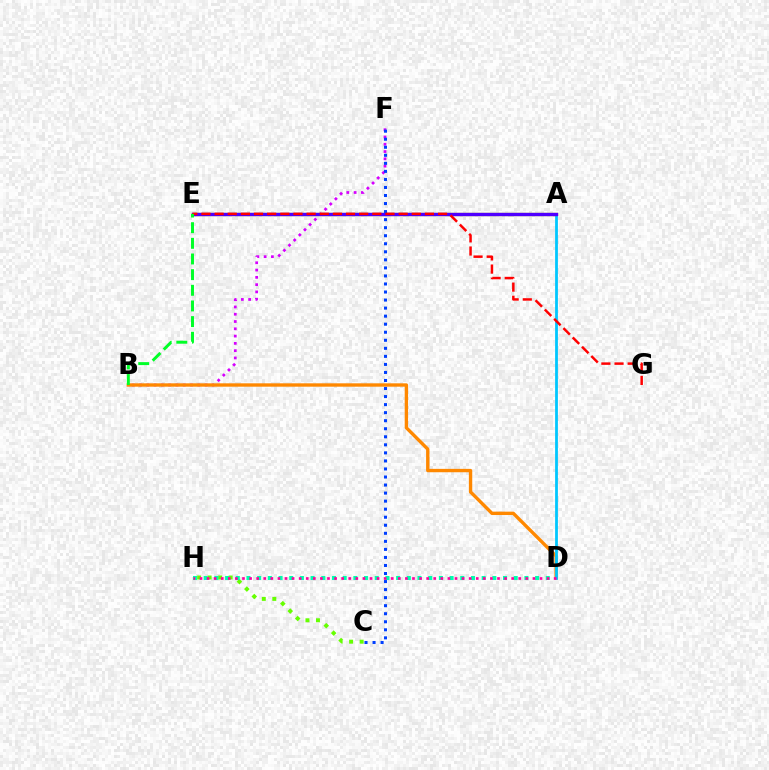{('A', 'E'): [{'color': '#eeff00', 'line_style': 'solid', 'thickness': 2.39}, {'color': '#4f00ff', 'line_style': 'solid', 'thickness': 2.47}], ('C', 'H'): [{'color': '#66ff00', 'line_style': 'dotted', 'thickness': 2.85}], ('B', 'F'): [{'color': '#d600ff', 'line_style': 'dotted', 'thickness': 1.98}], ('B', 'D'): [{'color': '#ff8800', 'line_style': 'solid', 'thickness': 2.42}], ('D', 'H'): [{'color': '#00ffaf', 'line_style': 'dotted', 'thickness': 2.9}, {'color': '#ff00a0', 'line_style': 'dotted', 'thickness': 1.92}], ('A', 'D'): [{'color': '#00c7ff', 'line_style': 'solid', 'thickness': 2.0}], ('C', 'F'): [{'color': '#003fff', 'line_style': 'dotted', 'thickness': 2.19}], ('E', 'G'): [{'color': '#ff0000', 'line_style': 'dashed', 'thickness': 1.79}], ('B', 'E'): [{'color': '#00ff27', 'line_style': 'dashed', 'thickness': 2.13}]}